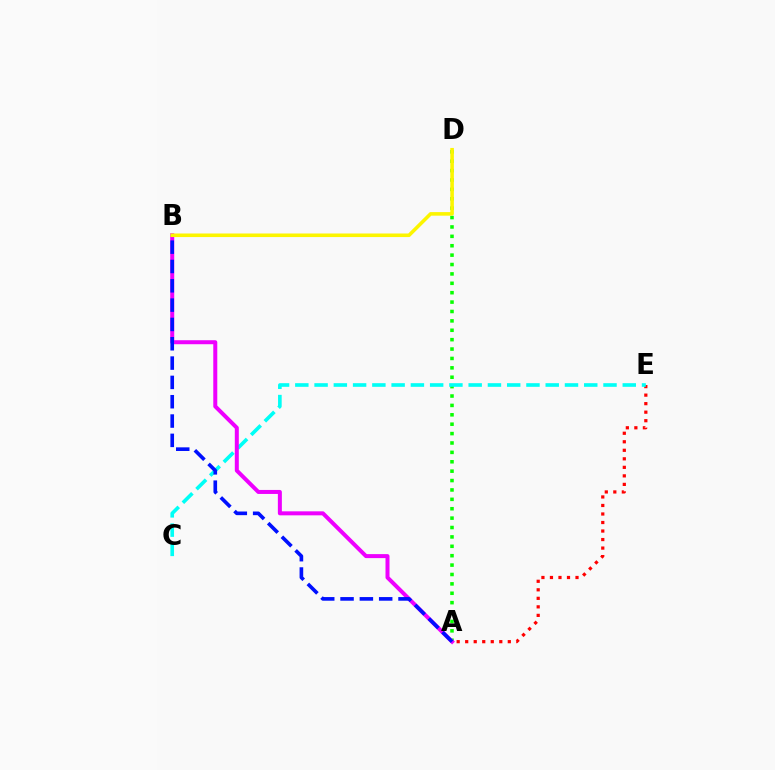{('A', 'D'): [{'color': '#08ff00', 'line_style': 'dotted', 'thickness': 2.55}], ('A', 'E'): [{'color': '#ff0000', 'line_style': 'dotted', 'thickness': 2.32}], ('C', 'E'): [{'color': '#00fff6', 'line_style': 'dashed', 'thickness': 2.62}], ('A', 'B'): [{'color': '#ee00ff', 'line_style': 'solid', 'thickness': 2.88}, {'color': '#0010ff', 'line_style': 'dashed', 'thickness': 2.62}], ('B', 'D'): [{'color': '#fcf500', 'line_style': 'solid', 'thickness': 2.57}]}